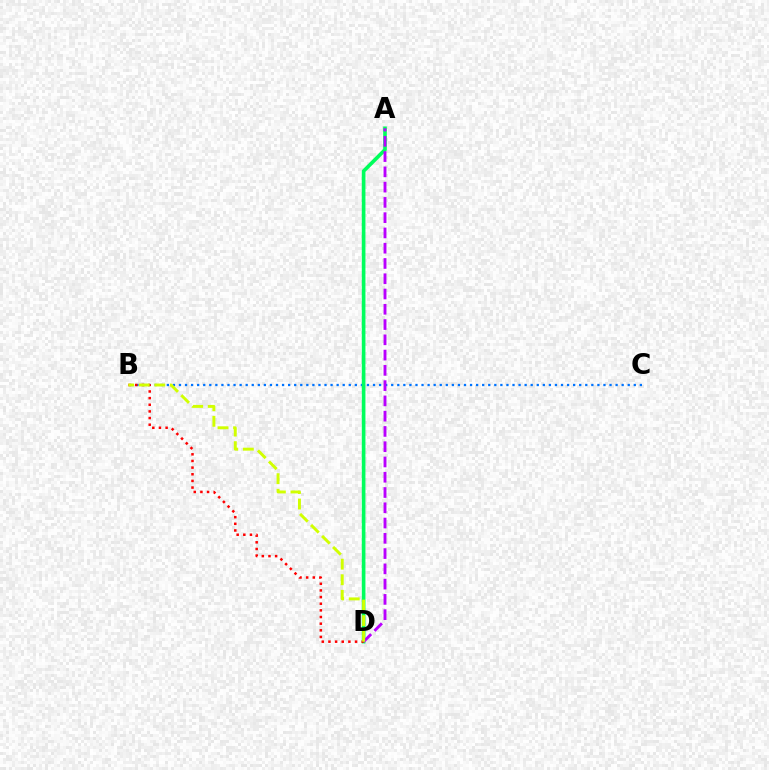{('B', 'C'): [{'color': '#0074ff', 'line_style': 'dotted', 'thickness': 1.65}], ('A', 'D'): [{'color': '#00ff5c', 'line_style': 'solid', 'thickness': 2.62}, {'color': '#b900ff', 'line_style': 'dashed', 'thickness': 2.07}], ('B', 'D'): [{'color': '#ff0000', 'line_style': 'dotted', 'thickness': 1.81}, {'color': '#d1ff00', 'line_style': 'dashed', 'thickness': 2.12}]}